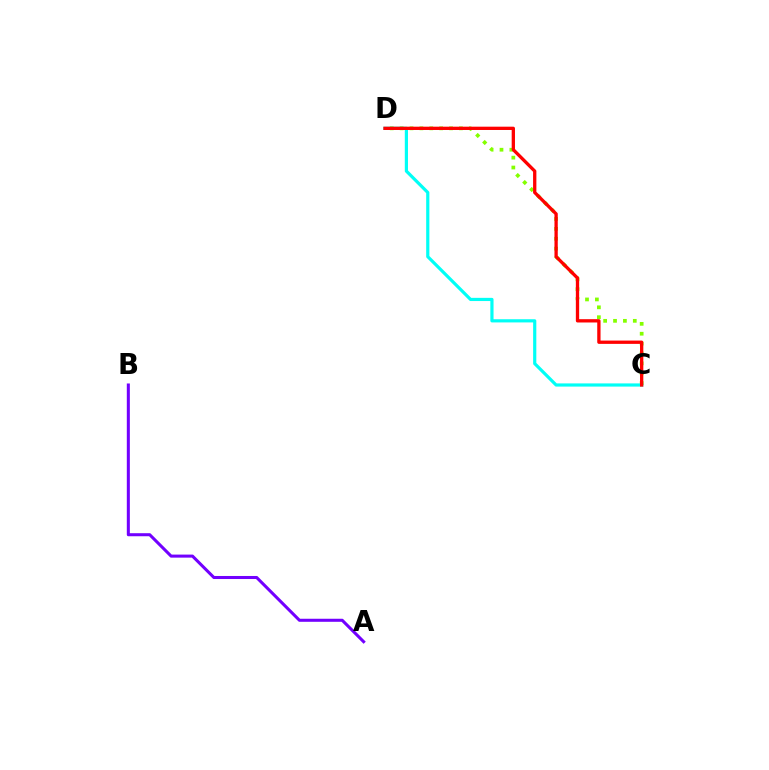{('C', 'D'): [{'color': '#84ff00', 'line_style': 'dotted', 'thickness': 2.69}, {'color': '#00fff6', 'line_style': 'solid', 'thickness': 2.3}, {'color': '#ff0000', 'line_style': 'solid', 'thickness': 2.38}], ('A', 'B'): [{'color': '#7200ff', 'line_style': 'solid', 'thickness': 2.19}]}